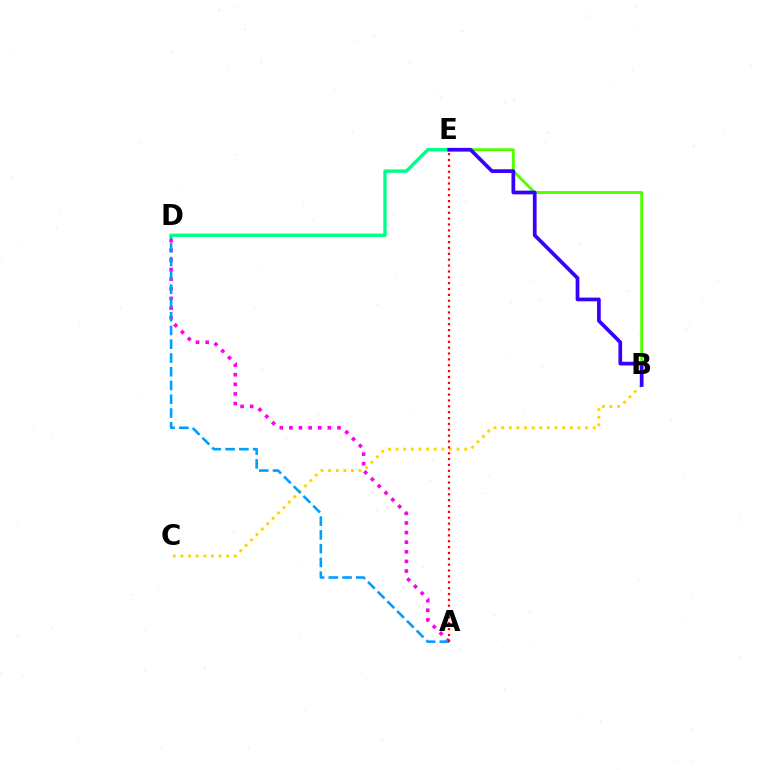{('B', 'E'): [{'color': '#4fff00', 'line_style': 'solid', 'thickness': 2.05}, {'color': '#3700ff', 'line_style': 'solid', 'thickness': 2.67}], ('A', 'D'): [{'color': '#ff00ed', 'line_style': 'dotted', 'thickness': 2.61}, {'color': '#009eff', 'line_style': 'dashed', 'thickness': 1.87}], ('B', 'C'): [{'color': '#ffd500', 'line_style': 'dotted', 'thickness': 2.07}], ('D', 'E'): [{'color': '#00ff86', 'line_style': 'solid', 'thickness': 2.43}], ('A', 'E'): [{'color': '#ff0000', 'line_style': 'dotted', 'thickness': 1.59}]}